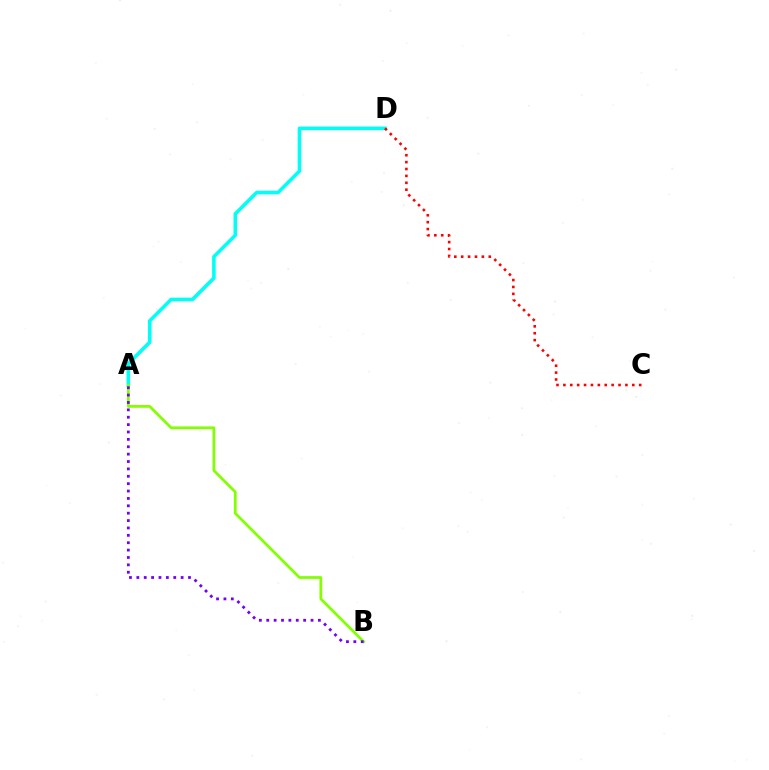{('A', 'D'): [{'color': '#00fff6', 'line_style': 'solid', 'thickness': 2.57}], ('A', 'B'): [{'color': '#84ff00', 'line_style': 'solid', 'thickness': 1.98}, {'color': '#7200ff', 'line_style': 'dotted', 'thickness': 2.01}], ('C', 'D'): [{'color': '#ff0000', 'line_style': 'dotted', 'thickness': 1.87}]}